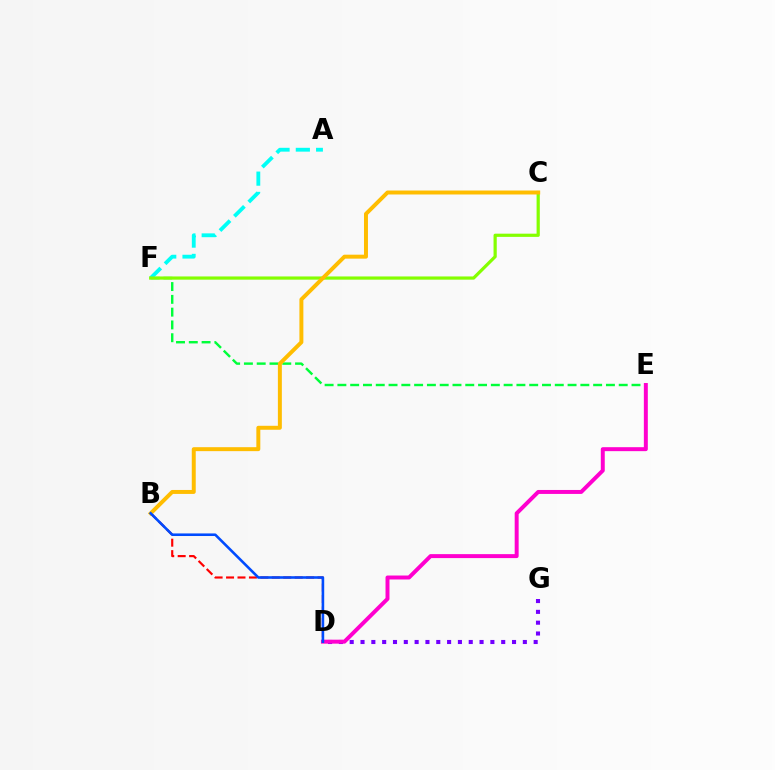{('D', 'G'): [{'color': '#7200ff', 'line_style': 'dotted', 'thickness': 2.94}], ('B', 'D'): [{'color': '#ff0000', 'line_style': 'dashed', 'thickness': 1.55}, {'color': '#004bff', 'line_style': 'solid', 'thickness': 1.87}], ('E', 'F'): [{'color': '#00ff39', 'line_style': 'dashed', 'thickness': 1.74}], ('D', 'E'): [{'color': '#ff00cf', 'line_style': 'solid', 'thickness': 2.85}], ('A', 'F'): [{'color': '#00fff6', 'line_style': 'dashed', 'thickness': 2.76}], ('C', 'F'): [{'color': '#84ff00', 'line_style': 'solid', 'thickness': 2.31}], ('B', 'C'): [{'color': '#ffbd00', 'line_style': 'solid', 'thickness': 2.85}]}